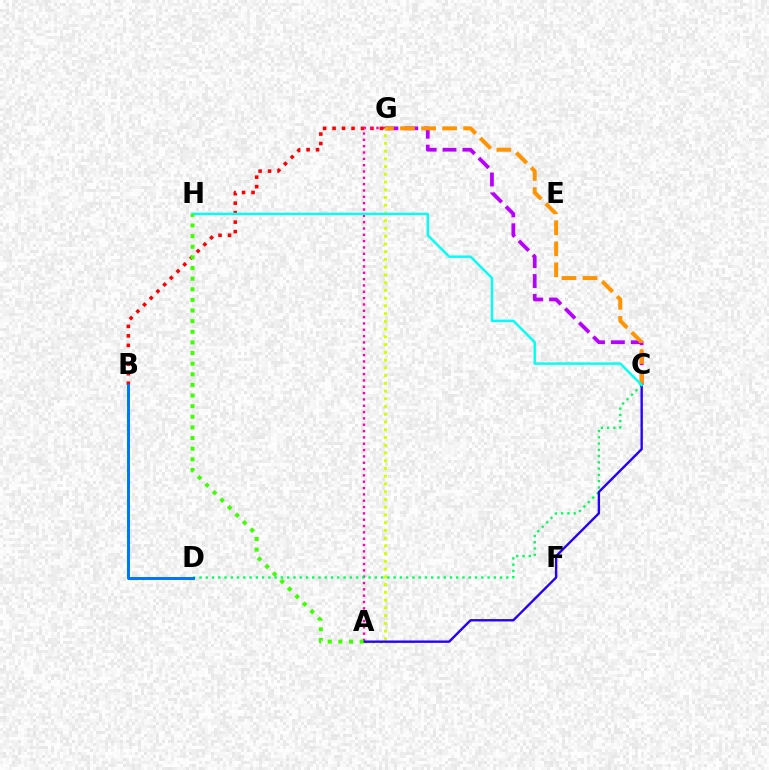{('C', 'G'): [{'color': '#b900ff', 'line_style': 'dashed', 'thickness': 2.7}, {'color': '#ff9400', 'line_style': 'dashed', 'thickness': 2.86}], ('B', 'G'): [{'color': '#ff0000', 'line_style': 'dotted', 'thickness': 2.57}], ('A', 'G'): [{'color': '#ff00ac', 'line_style': 'dotted', 'thickness': 1.72}, {'color': '#d1ff00', 'line_style': 'dotted', 'thickness': 2.1}], ('C', 'D'): [{'color': '#00ff5c', 'line_style': 'dotted', 'thickness': 1.7}], ('B', 'D'): [{'color': '#0074ff', 'line_style': 'solid', 'thickness': 2.12}], ('A', 'C'): [{'color': '#2500ff', 'line_style': 'solid', 'thickness': 1.71}], ('C', 'H'): [{'color': '#00fff6', 'line_style': 'solid', 'thickness': 1.74}], ('A', 'H'): [{'color': '#3dff00', 'line_style': 'dotted', 'thickness': 2.89}]}